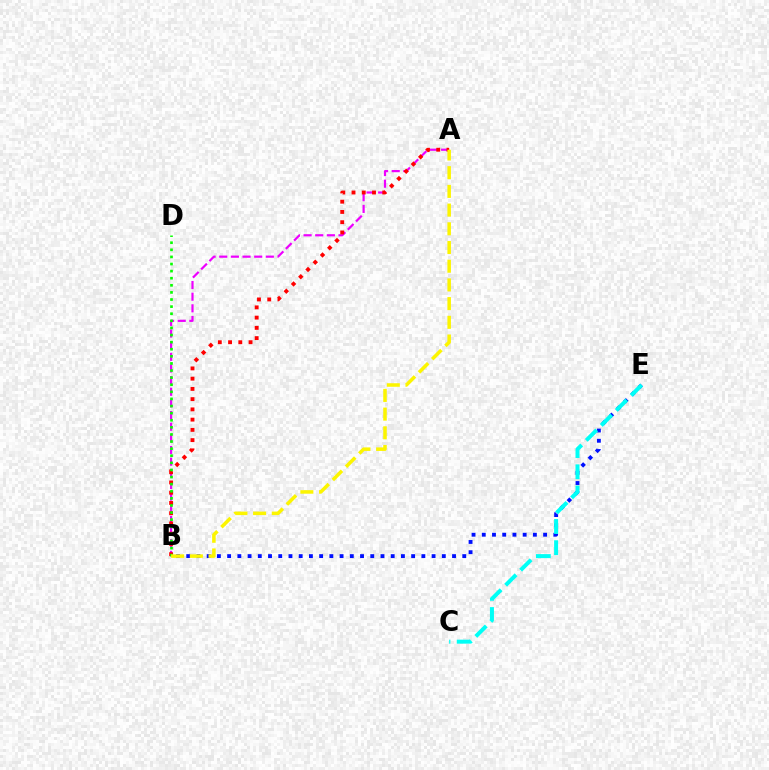{('A', 'B'): [{'color': '#ee00ff', 'line_style': 'dashed', 'thickness': 1.58}, {'color': '#ff0000', 'line_style': 'dotted', 'thickness': 2.78}, {'color': '#fcf500', 'line_style': 'dashed', 'thickness': 2.54}], ('B', 'E'): [{'color': '#0010ff', 'line_style': 'dotted', 'thickness': 2.78}], ('B', 'D'): [{'color': '#08ff00', 'line_style': 'dotted', 'thickness': 1.93}], ('C', 'E'): [{'color': '#00fff6', 'line_style': 'dashed', 'thickness': 2.88}]}